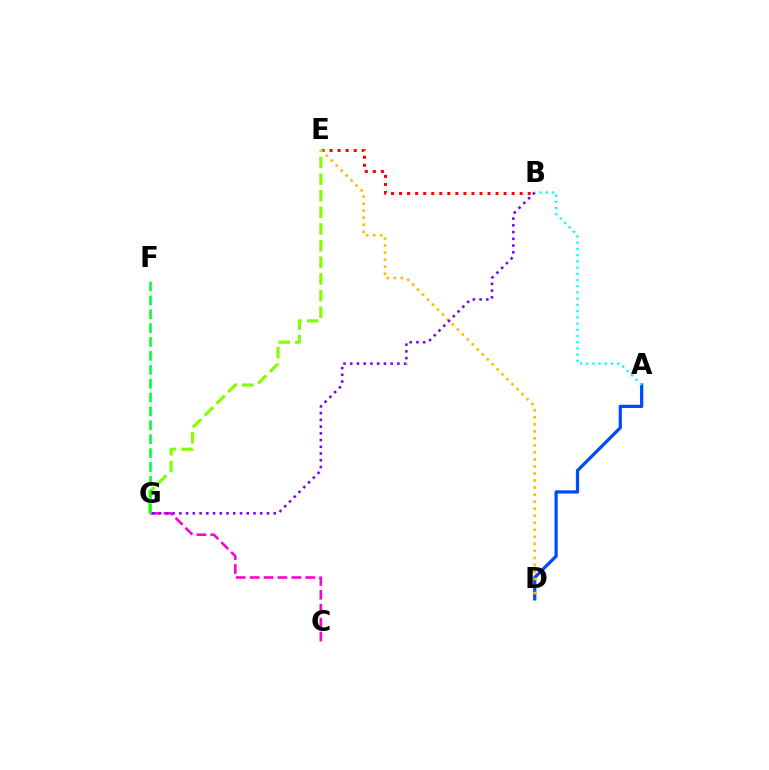{('B', 'E'): [{'color': '#ff0000', 'line_style': 'dotted', 'thickness': 2.18}], ('A', 'D'): [{'color': '#004bff', 'line_style': 'solid', 'thickness': 2.33}], ('C', 'G'): [{'color': '#ff00cf', 'line_style': 'dashed', 'thickness': 1.89}], ('D', 'E'): [{'color': '#ffbd00', 'line_style': 'dotted', 'thickness': 1.91}], ('A', 'B'): [{'color': '#00fff6', 'line_style': 'dotted', 'thickness': 1.69}], ('E', 'G'): [{'color': '#84ff00', 'line_style': 'dashed', 'thickness': 2.26}], ('F', 'G'): [{'color': '#00ff39', 'line_style': 'dashed', 'thickness': 1.89}], ('B', 'G'): [{'color': '#7200ff', 'line_style': 'dotted', 'thickness': 1.83}]}